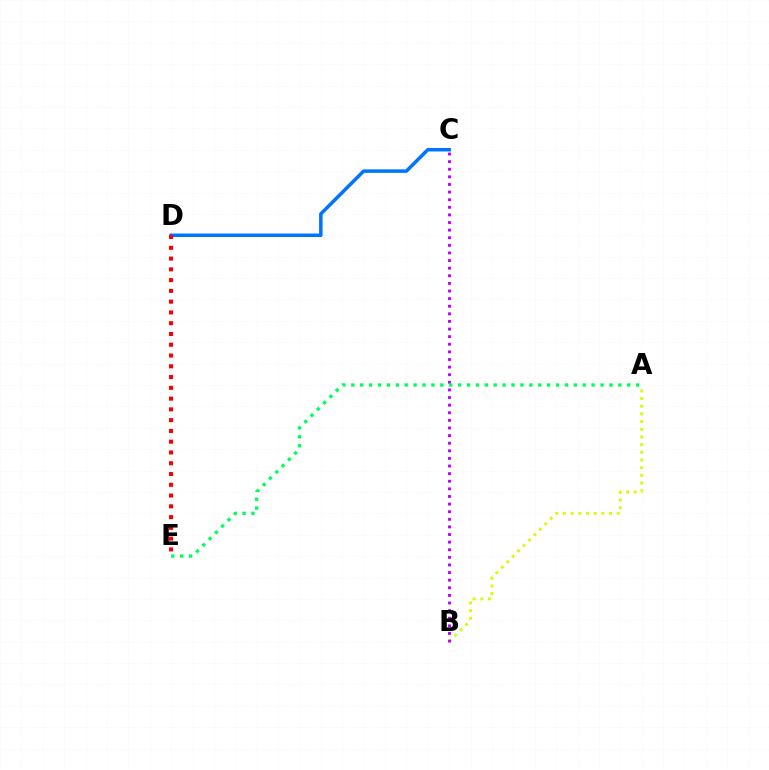{('C', 'D'): [{'color': '#0074ff', 'line_style': 'solid', 'thickness': 2.52}], ('D', 'E'): [{'color': '#ff0000', 'line_style': 'dotted', 'thickness': 2.93}], ('A', 'B'): [{'color': '#d1ff00', 'line_style': 'dotted', 'thickness': 2.09}], ('B', 'C'): [{'color': '#b900ff', 'line_style': 'dotted', 'thickness': 2.07}], ('A', 'E'): [{'color': '#00ff5c', 'line_style': 'dotted', 'thickness': 2.42}]}